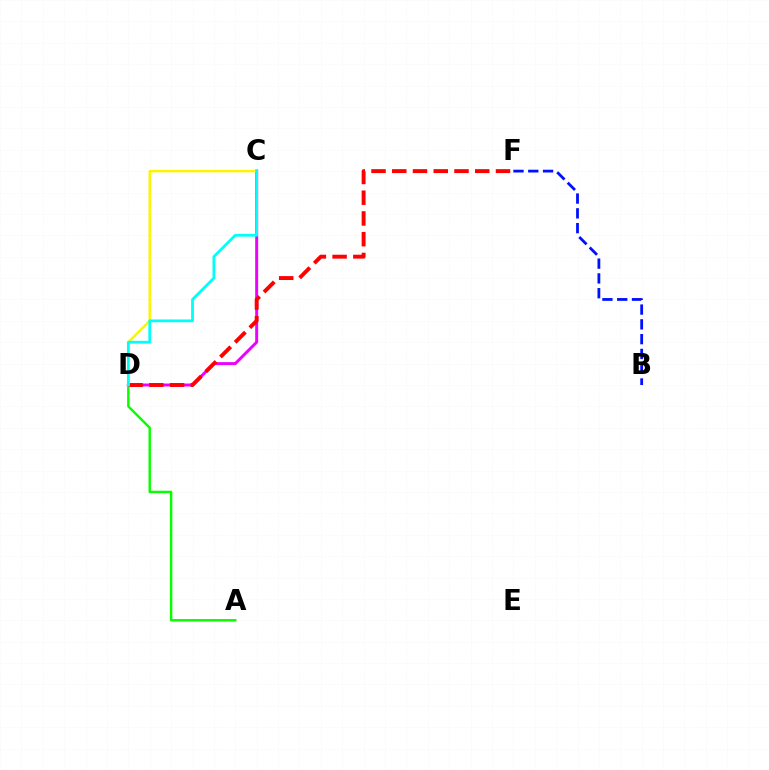{('A', 'D'): [{'color': '#08ff00', 'line_style': 'solid', 'thickness': 1.76}], ('C', 'D'): [{'color': '#ee00ff', 'line_style': 'solid', 'thickness': 2.13}, {'color': '#fcf500', 'line_style': 'solid', 'thickness': 1.78}, {'color': '#00fff6', 'line_style': 'solid', 'thickness': 1.99}], ('D', 'F'): [{'color': '#ff0000', 'line_style': 'dashed', 'thickness': 2.82}], ('B', 'F'): [{'color': '#0010ff', 'line_style': 'dashed', 'thickness': 2.01}]}